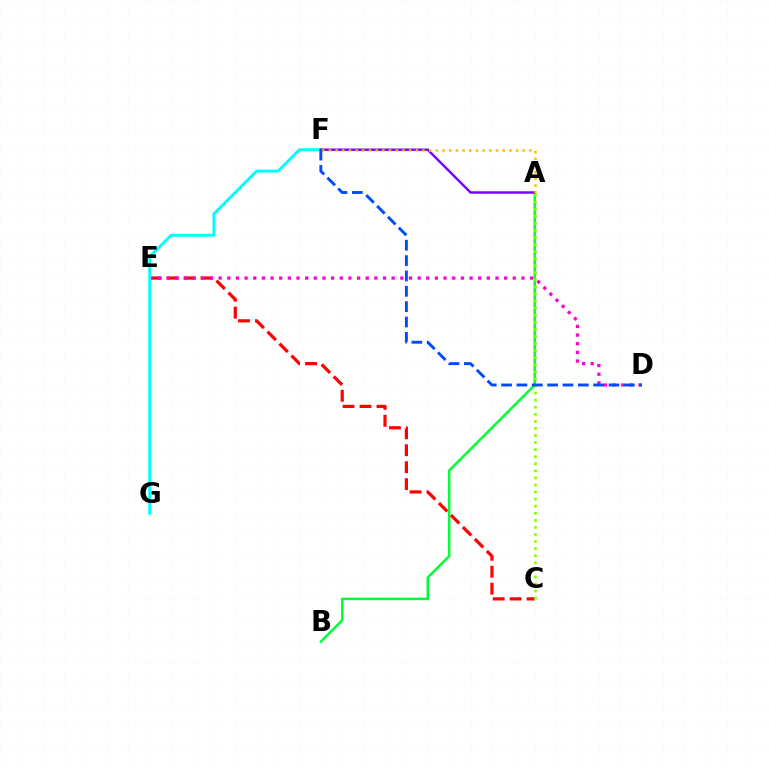{('A', 'B'): [{'color': '#00ff39', 'line_style': 'solid', 'thickness': 1.82}], ('C', 'E'): [{'color': '#ff0000', 'line_style': 'dashed', 'thickness': 2.3}], ('D', 'E'): [{'color': '#ff00cf', 'line_style': 'dotted', 'thickness': 2.35}], ('F', 'G'): [{'color': '#00fff6', 'line_style': 'solid', 'thickness': 2.09}], ('A', 'F'): [{'color': '#7200ff', 'line_style': 'solid', 'thickness': 1.73}, {'color': '#ffbd00', 'line_style': 'dotted', 'thickness': 1.82}], ('A', 'C'): [{'color': '#84ff00', 'line_style': 'dotted', 'thickness': 1.92}], ('D', 'F'): [{'color': '#004bff', 'line_style': 'dashed', 'thickness': 2.08}]}